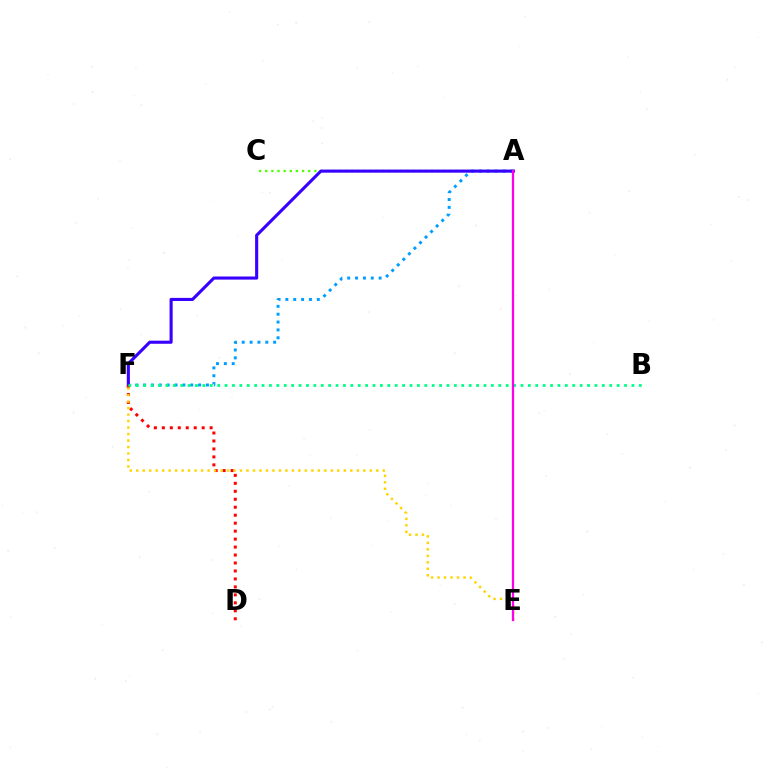{('A', 'C'): [{'color': '#4fff00', 'line_style': 'dotted', 'thickness': 1.67}], ('A', 'F'): [{'color': '#009eff', 'line_style': 'dotted', 'thickness': 2.13}, {'color': '#3700ff', 'line_style': 'solid', 'thickness': 2.23}], ('D', 'F'): [{'color': '#ff0000', 'line_style': 'dotted', 'thickness': 2.16}], ('B', 'F'): [{'color': '#00ff86', 'line_style': 'dotted', 'thickness': 2.01}], ('E', 'F'): [{'color': '#ffd500', 'line_style': 'dotted', 'thickness': 1.76}], ('A', 'E'): [{'color': '#ff00ed', 'line_style': 'solid', 'thickness': 1.63}]}